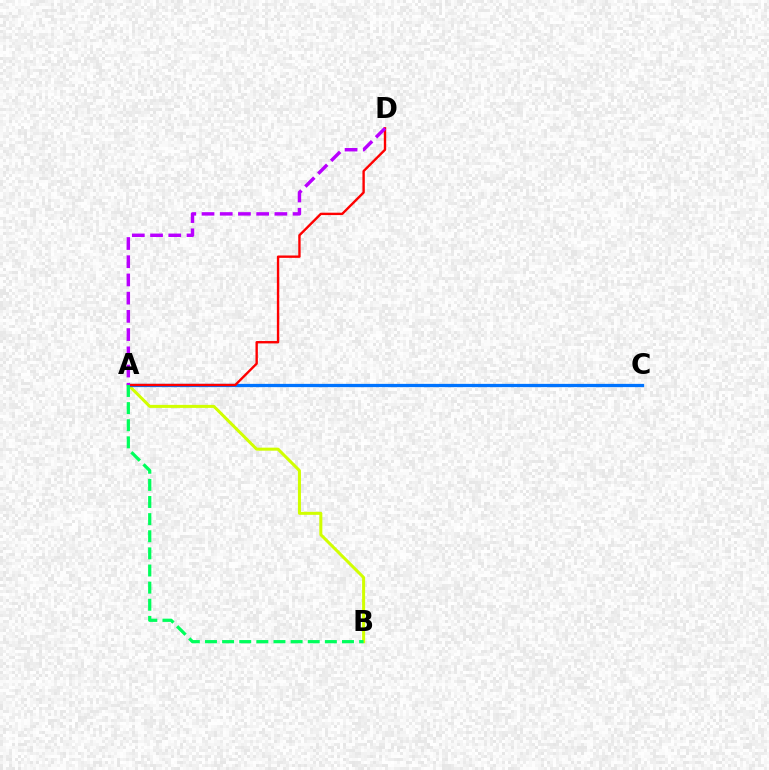{('A', 'B'): [{'color': '#d1ff00', 'line_style': 'solid', 'thickness': 2.17}, {'color': '#00ff5c', 'line_style': 'dashed', 'thickness': 2.33}], ('A', 'C'): [{'color': '#0074ff', 'line_style': 'solid', 'thickness': 2.34}], ('A', 'D'): [{'color': '#ff0000', 'line_style': 'solid', 'thickness': 1.71}, {'color': '#b900ff', 'line_style': 'dashed', 'thickness': 2.47}]}